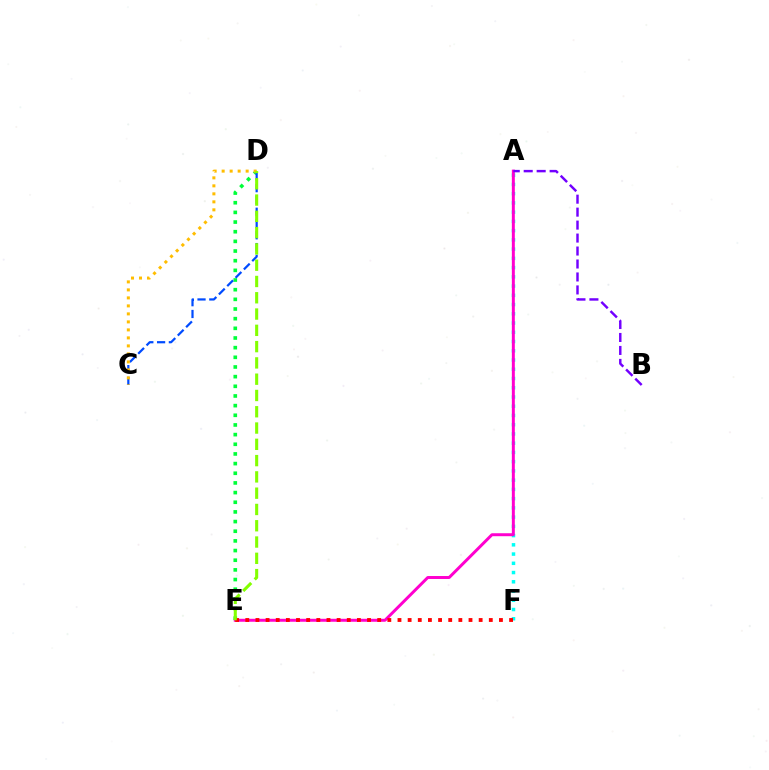{('D', 'E'): [{'color': '#00ff39', 'line_style': 'dotted', 'thickness': 2.63}, {'color': '#84ff00', 'line_style': 'dashed', 'thickness': 2.21}], ('A', 'F'): [{'color': '#00fff6', 'line_style': 'dotted', 'thickness': 2.51}], ('A', 'E'): [{'color': '#ff00cf', 'line_style': 'solid', 'thickness': 2.14}], ('C', 'D'): [{'color': '#004bff', 'line_style': 'dashed', 'thickness': 1.6}, {'color': '#ffbd00', 'line_style': 'dotted', 'thickness': 2.17}], ('A', 'B'): [{'color': '#7200ff', 'line_style': 'dashed', 'thickness': 1.76}], ('E', 'F'): [{'color': '#ff0000', 'line_style': 'dotted', 'thickness': 2.76}]}